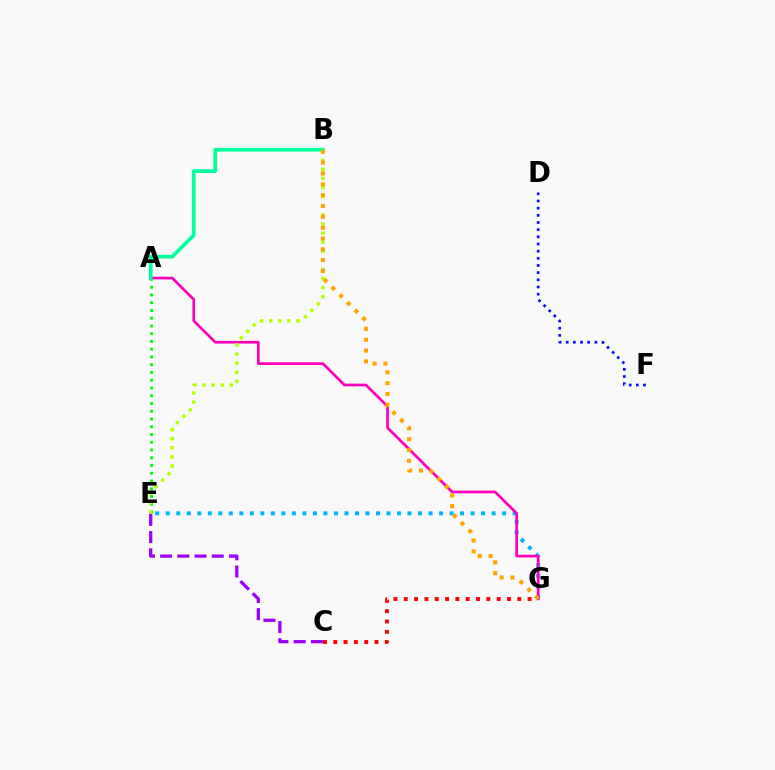{('A', 'E'): [{'color': '#08ff00', 'line_style': 'dotted', 'thickness': 2.11}], ('E', 'G'): [{'color': '#00b5ff', 'line_style': 'dotted', 'thickness': 2.86}], ('C', 'E'): [{'color': '#9b00ff', 'line_style': 'dashed', 'thickness': 2.34}], ('A', 'G'): [{'color': '#ff00bd', 'line_style': 'solid', 'thickness': 1.95}], ('D', 'F'): [{'color': '#0010ff', 'line_style': 'dotted', 'thickness': 1.95}], ('A', 'B'): [{'color': '#00ff9d', 'line_style': 'solid', 'thickness': 2.66}], ('C', 'G'): [{'color': '#ff0000', 'line_style': 'dotted', 'thickness': 2.8}], ('B', 'E'): [{'color': '#b3ff00', 'line_style': 'dotted', 'thickness': 2.47}], ('B', 'G'): [{'color': '#ffa500', 'line_style': 'dotted', 'thickness': 2.94}]}